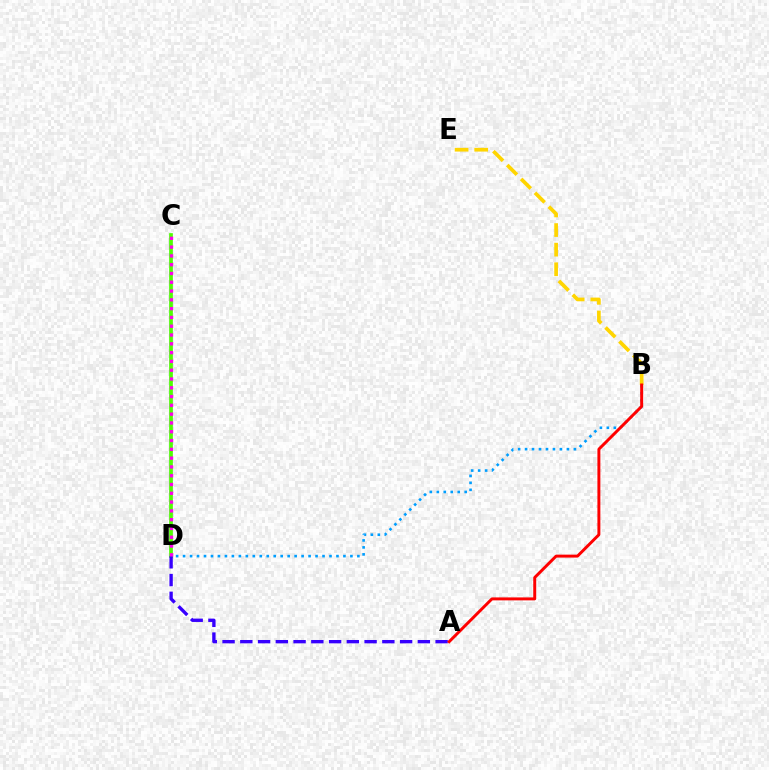{('B', 'D'): [{'color': '#009eff', 'line_style': 'dotted', 'thickness': 1.89}], ('B', 'E'): [{'color': '#ffd500', 'line_style': 'dashed', 'thickness': 2.66}], ('C', 'D'): [{'color': '#00ff86', 'line_style': 'solid', 'thickness': 1.64}, {'color': '#4fff00', 'line_style': 'solid', 'thickness': 2.64}, {'color': '#ff00ed', 'line_style': 'dotted', 'thickness': 2.39}], ('A', 'D'): [{'color': '#3700ff', 'line_style': 'dashed', 'thickness': 2.41}], ('A', 'B'): [{'color': '#ff0000', 'line_style': 'solid', 'thickness': 2.12}]}